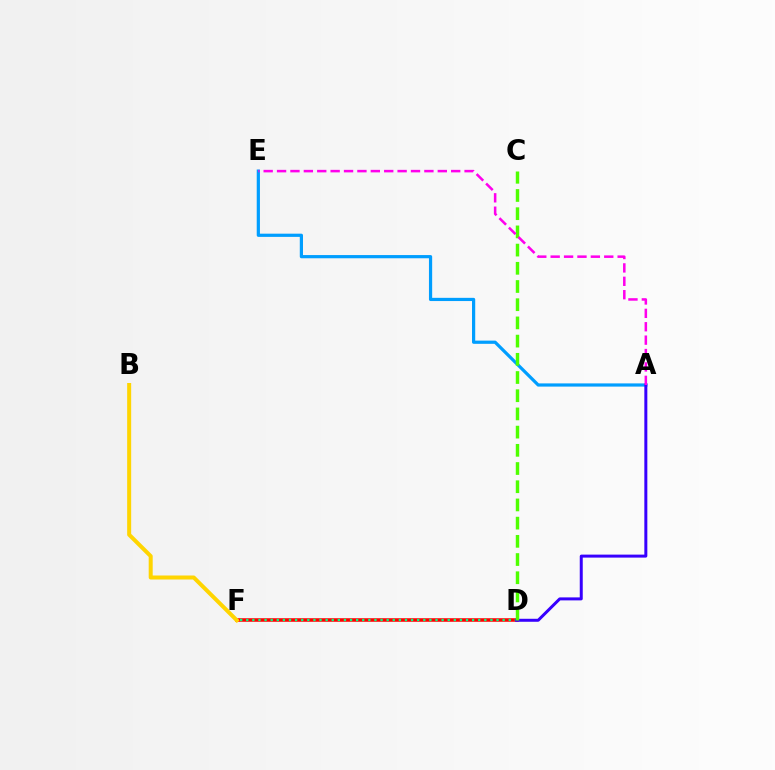{('D', 'F'): [{'color': '#ff0000', 'line_style': 'solid', 'thickness': 2.55}, {'color': '#00ff86', 'line_style': 'dotted', 'thickness': 1.66}], ('B', 'F'): [{'color': '#ffd500', 'line_style': 'solid', 'thickness': 2.88}], ('A', 'E'): [{'color': '#009eff', 'line_style': 'solid', 'thickness': 2.31}, {'color': '#ff00ed', 'line_style': 'dashed', 'thickness': 1.82}], ('A', 'D'): [{'color': '#3700ff', 'line_style': 'solid', 'thickness': 2.16}], ('C', 'D'): [{'color': '#4fff00', 'line_style': 'dashed', 'thickness': 2.47}]}